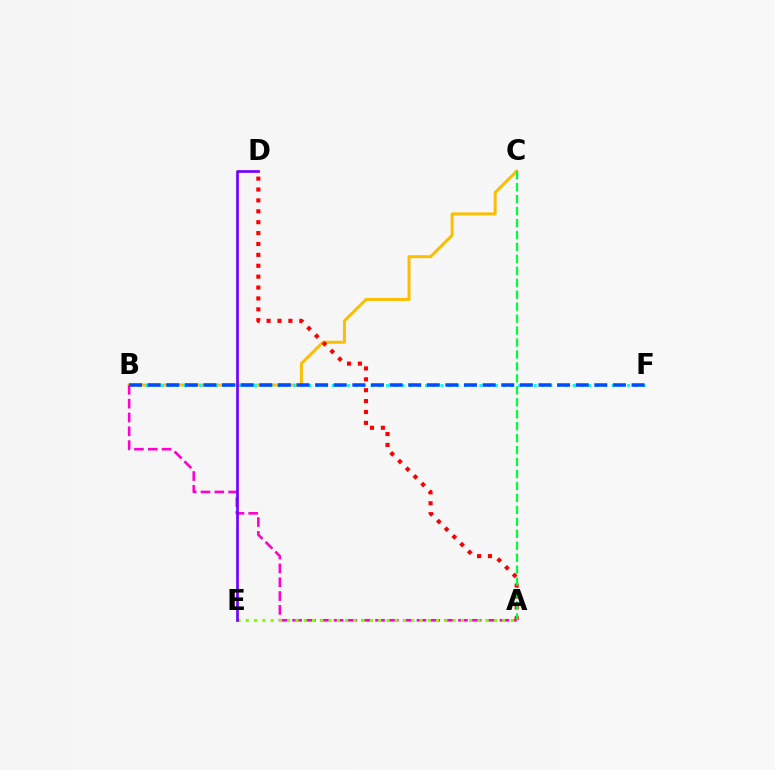{('B', 'C'): [{'color': '#ffbd00', 'line_style': 'solid', 'thickness': 2.13}], ('B', 'F'): [{'color': '#00fff6', 'line_style': 'dotted', 'thickness': 2.11}, {'color': '#004bff', 'line_style': 'dashed', 'thickness': 2.53}], ('A', 'B'): [{'color': '#ff00cf', 'line_style': 'dashed', 'thickness': 1.88}], ('A', 'E'): [{'color': '#84ff00', 'line_style': 'dotted', 'thickness': 2.25}], ('D', 'E'): [{'color': '#7200ff', 'line_style': 'solid', 'thickness': 1.93}], ('A', 'D'): [{'color': '#ff0000', 'line_style': 'dotted', 'thickness': 2.96}], ('A', 'C'): [{'color': '#00ff39', 'line_style': 'dashed', 'thickness': 1.62}]}